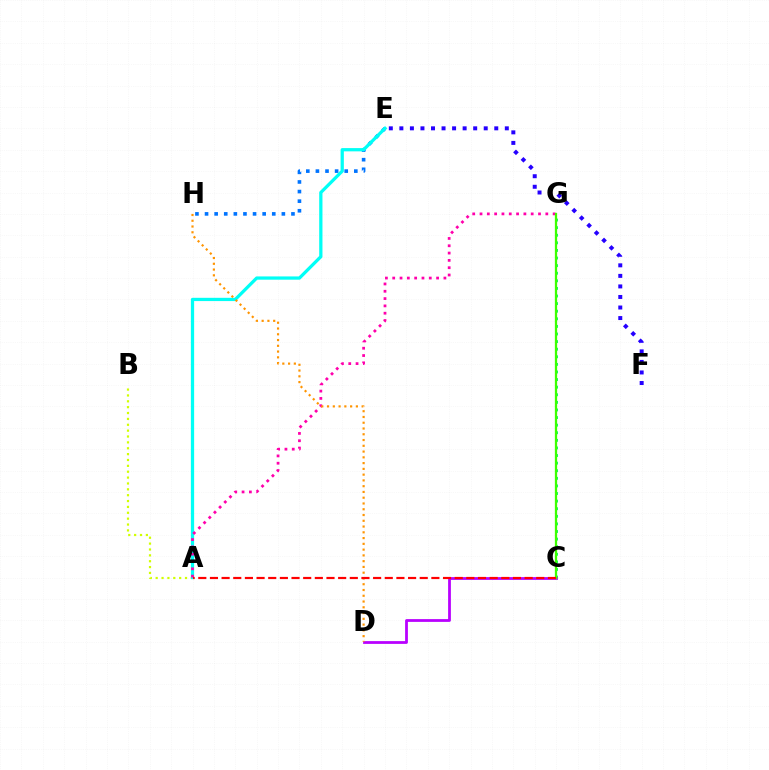{('C', 'G'): [{'color': '#00ff5c', 'line_style': 'dotted', 'thickness': 2.06}, {'color': '#3dff00', 'line_style': 'solid', 'thickness': 1.63}], ('E', 'H'): [{'color': '#0074ff', 'line_style': 'dotted', 'thickness': 2.61}], ('A', 'B'): [{'color': '#d1ff00', 'line_style': 'dotted', 'thickness': 1.59}], ('C', 'D'): [{'color': '#b900ff', 'line_style': 'solid', 'thickness': 2.0}], ('A', 'E'): [{'color': '#00fff6', 'line_style': 'solid', 'thickness': 2.35}], ('A', 'G'): [{'color': '#ff00ac', 'line_style': 'dotted', 'thickness': 1.99}], ('D', 'H'): [{'color': '#ff9400', 'line_style': 'dotted', 'thickness': 1.57}], ('E', 'F'): [{'color': '#2500ff', 'line_style': 'dotted', 'thickness': 2.86}], ('A', 'C'): [{'color': '#ff0000', 'line_style': 'dashed', 'thickness': 1.58}]}